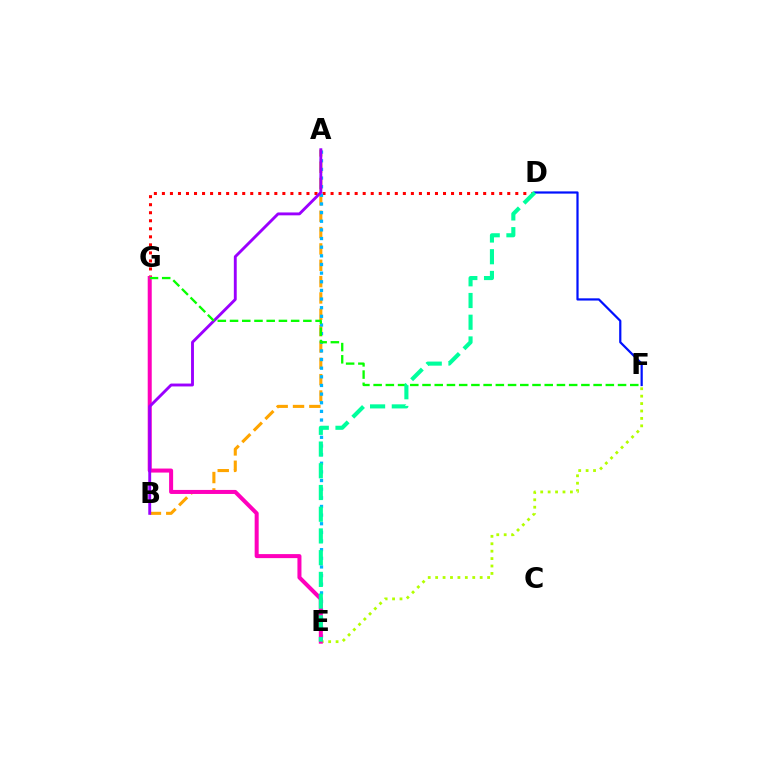{('D', 'G'): [{'color': '#ff0000', 'line_style': 'dotted', 'thickness': 2.18}], ('A', 'B'): [{'color': '#ffa500', 'line_style': 'dashed', 'thickness': 2.22}, {'color': '#9b00ff', 'line_style': 'solid', 'thickness': 2.07}], ('A', 'E'): [{'color': '#00b5ff', 'line_style': 'dotted', 'thickness': 2.35}], ('D', 'F'): [{'color': '#0010ff', 'line_style': 'solid', 'thickness': 1.6}], ('E', 'F'): [{'color': '#b3ff00', 'line_style': 'dotted', 'thickness': 2.02}], ('E', 'G'): [{'color': '#ff00bd', 'line_style': 'solid', 'thickness': 2.9}], ('F', 'G'): [{'color': '#08ff00', 'line_style': 'dashed', 'thickness': 1.66}], ('D', 'E'): [{'color': '#00ff9d', 'line_style': 'dashed', 'thickness': 2.95}]}